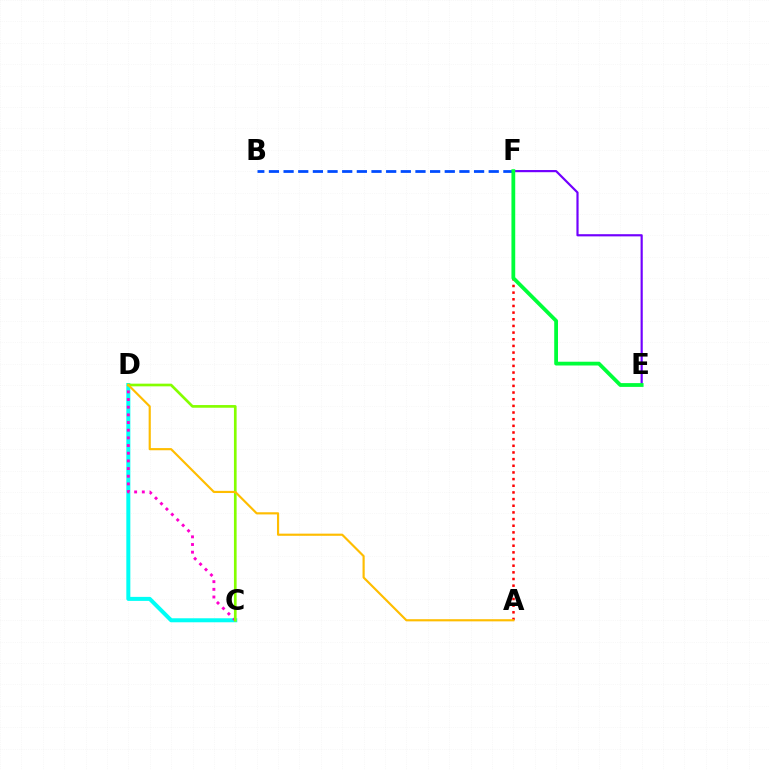{('A', 'F'): [{'color': '#ff0000', 'line_style': 'dotted', 'thickness': 1.81}], ('B', 'F'): [{'color': '#004bff', 'line_style': 'dashed', 'thickness': 1.99}], ('E', 'F'): [{'color': '#7200ff', 'line_style': 'solid', 'thickness': 1.57}, {'color': '#00ff39', 'line_style': 'solid', 'thickness': 2.72}], ('C', 'D'): [{'color': '#00fff6', 'line_style': 'solid', 'thickness': 2.89}, {'color': '#ff00cf', 'line_style': 'dotted', 'thickness': 2.08}, {'color': '#84ff00', 'line_style': 'solid', 'thickness': 1.93}], ('A', 'D'): [{'color': '#ffbd00', 'line_style': 'solid', 'thickness': 1.55}]}